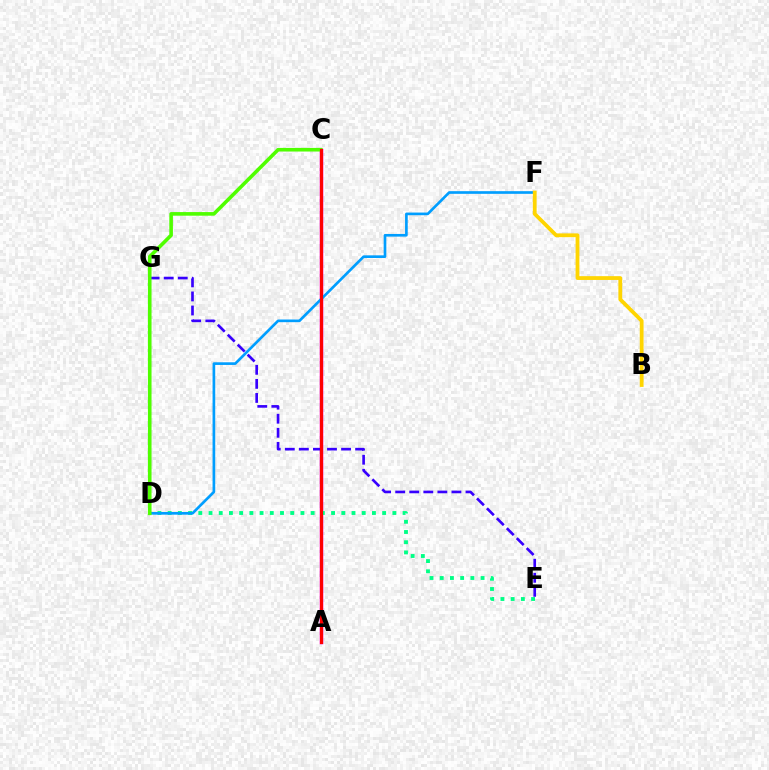{('A', 'C'): [{'color': '#ff00ed', 'line_style': 'solid', 'thickness': 2.51}, {'color': '#ff0000', 'line_style': 'solid', 'thickness': 2.25}], ('D', 'E'): [{'color': '#00ff86', 'line_style': 'dotted', 'thickness': 2.78}], ('D', 'F'): [{'color': '#009eff', 'line_style': 'solid', 'thickness': 1.92}], ('E', 'G'): [{'color': '#3700ff', 'line_style': 'dashed', 'thickness': 1.91}], ('C', 'D'): [{'color': '#4fff00', 'line_style': 'solid', 'thickness': 2.6}], ('B', 'F'): [{'color': '#ffd500', 'line_style': 'solid', 'thickness': 2.74}]}